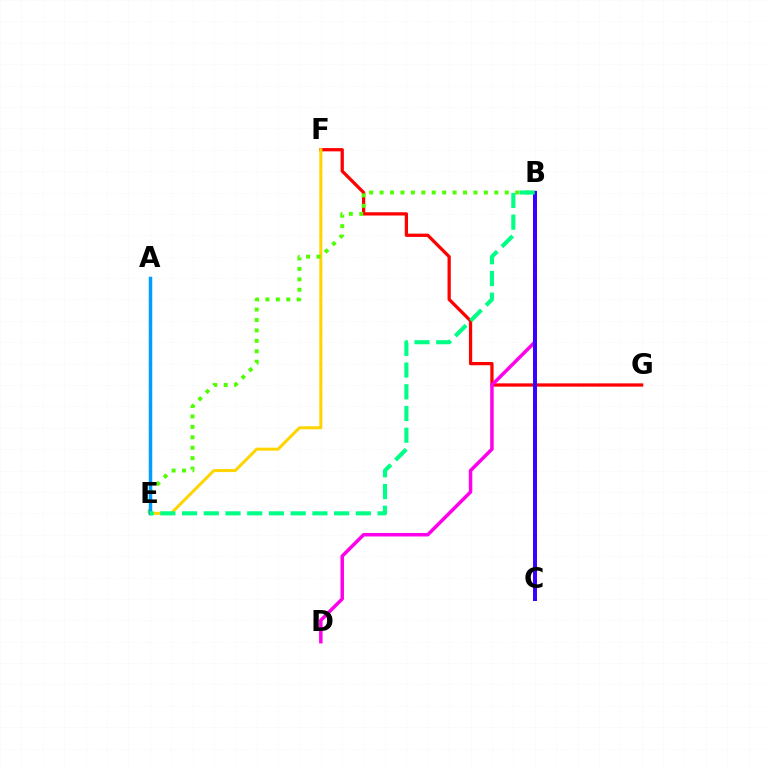{('F', 'G'): [{'color': '#ff0000', 'line_style': 'solid', 'thickness': 2.35}], ('B', 'D'): [{'color': '#ff00ed', 'line_style': 'solid', 'thickness': 2.52}], ('B', 'C'): [{'color': '#3700ff', 'line_style': 'solid', 'thickness': 2.85}], ('E', 'F'): [{'color': '#ffd500', 'line_style': 'solid', 'thickness': 2.17}], ('B', 'E'): [{'color': '#4fff00', 'line_style': 'dotted', 'thickness': 2.83}, {'color': '#00ff86', 'line_style': 'dashed', 'thickness': 2.95}], ('A', 'E'): [{'color': '#009eff', 'line_style': 'solid', 'thickness': 2.51}]}